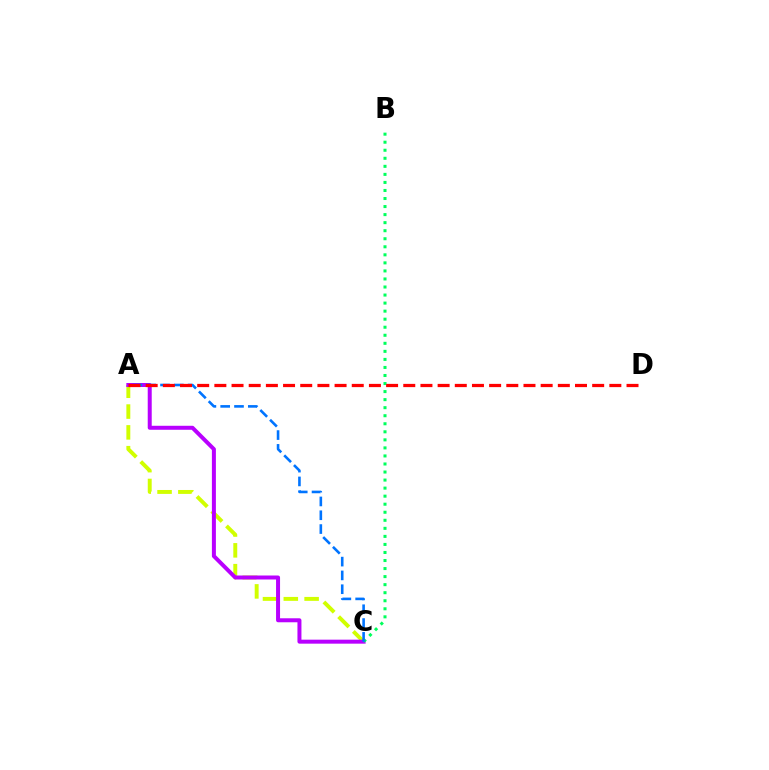{('A', 'C'): [{'color': '#d1ff00', 'line_style': 'dashed', 'thickness': 2.83}, {'color': '#b900ff', 'line_style': 'solid', 'thickness': 2.88}, {'color': '#0074ff', 'line_style': 'dashed', 'thickness': 1.88}], ('B', 'C'): [{'color': '#00ff5c', 'line_style': 'dotted', 'thickness': 2.19}], ('A', 'D'): [{'color': '#ff0000', 'line_style': 'dashed', 'thickness': 2.33}]}